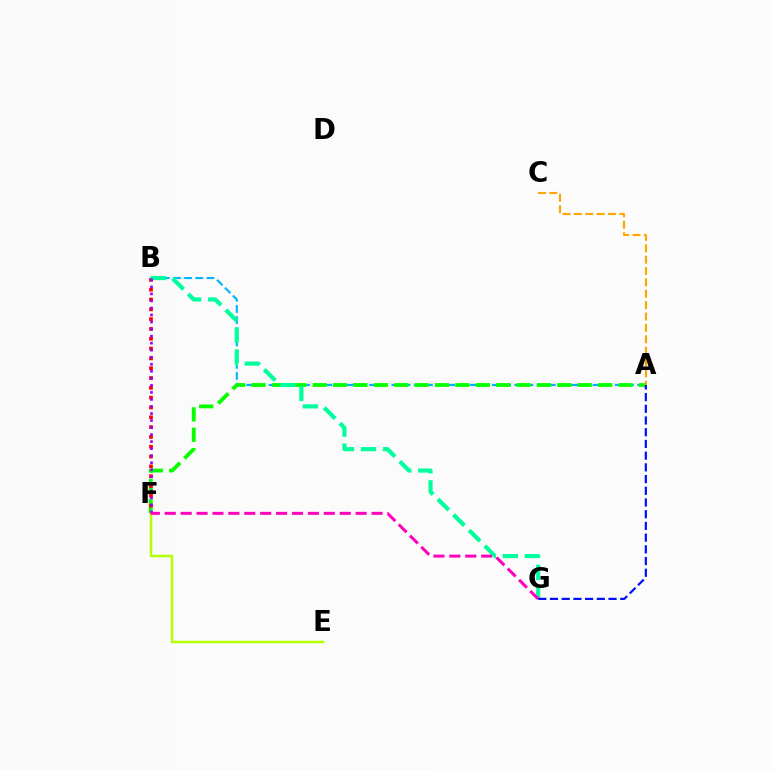{('A', 'B'): [{'color': '#00b5ff', 'line_style': 'dashed', 'thickness': 1.52}], ('E', 'F'): [{'color': '#b3ff00', 'line_style': 'solid', 'thickness': 1.77}], ('A', 'F'): [{'color': '#08ff00', 'line_style': 'dashed', 'thickness': 2.77}], ('B', 'F'): [{'color': '#ff0000', 'line_style': 'dotted', 'thickness': 2.67}, {'color': '#9b00ff', 'line_style': 'dotted', 'thickness': 1.91}], ('B', 'G'): [{'color': '#00ff9d', 'line_style': 'dashed', 'thickness': 3.0}], ('A', 'G'): [{'color': '#0010ff', 'line_style': 'dashed', 'thickness': 1.59}], ('A', 'C'): [{'color': '#ffa500', 'line_style': 'dashed', 'thickness': 1.55}], ('F', 'G'): [{'color': '#ff00bd', 'line_style': 'dashed', 'thickness': 2.16}]}